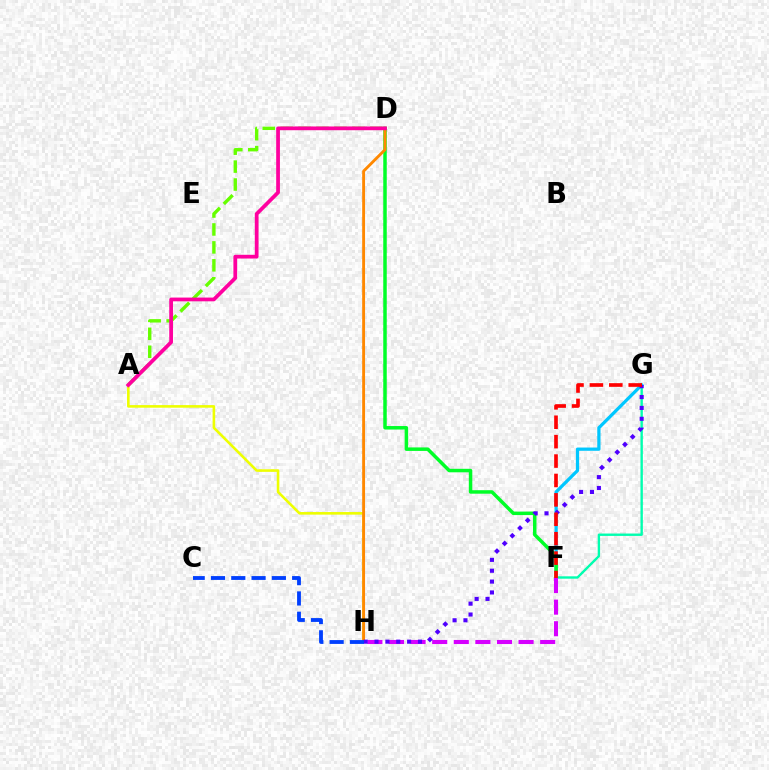{('F', 'G'): [{'color': '#00ffaf', 'line_style': 'solid', 'thickness': 1.71}, {'color': '#00c7ff', 'line_style': 'solid', 'thickness': 2.34}, {'color': '#ff0000', 'line_style': 'dashed', 'thickness': 2.64}], ('A', 'D'): [{'color': '#66ff00', 'line_style': 'dashed', 'thickness': 2.44}, {'color': '#ff00a0', 'line_style': 'solid', 'thickness': 2.7}], ('D', 'F'): [{'color': '#00ff27', 'line_style': 'solid', 'thickness': 2.52}], ('A', 'H'): [{'color': '#eeff00', 'line_style': 'solid', 'thickness': 1.87}], ('D', 'H'): [{'color': '#ff8800', 'line_style': 'solid', 'thickness': 2.06}], ('F', 'H'): [{'color': '#d600ff', 'line_style': 'dashed', 'thickness': 2.93}], ('G', 'H'): [{'color': '#4f00ff', 'line_style': 'dotted', 'thickness': 2.95}], ('C', 'H'): [{'color': '#003fff', 'line_style': 'dashed', 'thickness': 2.76}]}